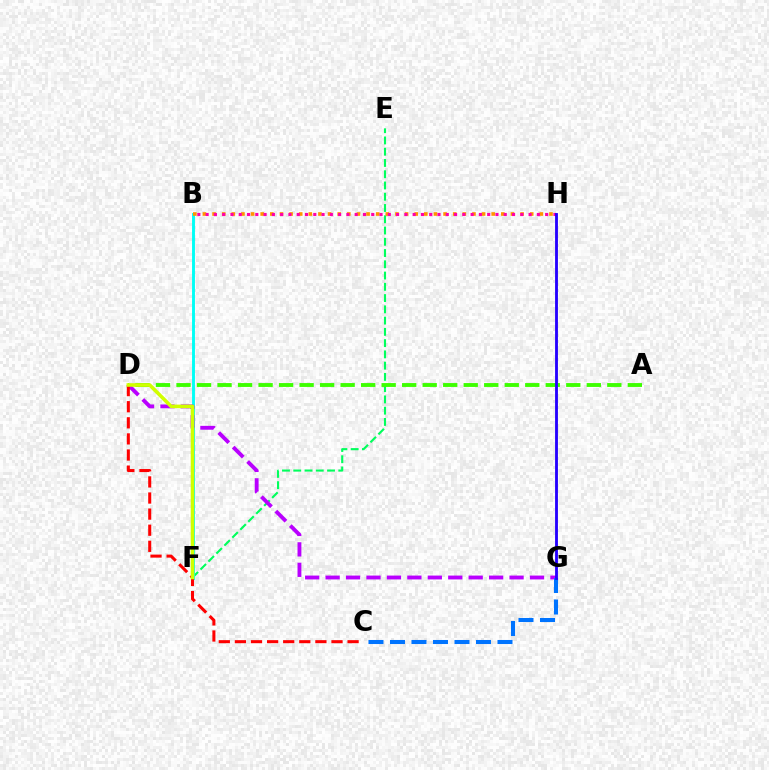{('E', 'F'): [{'color': '#00ff5c', 'line_style': 'dashed', 'thickness': 1.53}], ('B', 'F'): [{'color': '#00fff6', 'line_style': 'solid', 'thickness': 2.09}], ('A', 'D'): [{'color': '#3dff00', 'line_style': 'dashed', 'thickness': 2.79}], ('D', 'G'): [{'color': '#b900ff', 'line_style': 'dashed', 'thickness': 2.78}], ('C', 'G'): [{'color': '#0074ff', 'line_style': 'dashed', 'thickness': 2.92}], ('C', 'D'): [{'color': '#ff0000', 'line_style': 'dashed', 'thickness': 2.19}], ('B', 'H'): [{'color': '#ff9400', 'line_style': 'dotted', 'thickness': 2.62}, {'color': '#ff00ac', 'line_style': 'dotted', 'thickness': 2.25}], ('G', 'H'): [{'color': '#2500ff', 'line_style': 'solid', 'thickness': 2.05}], ('D', 'F'): [{'color': '#d1ff00', 'line_style': 'solid', 'thickness': 2.58}]}